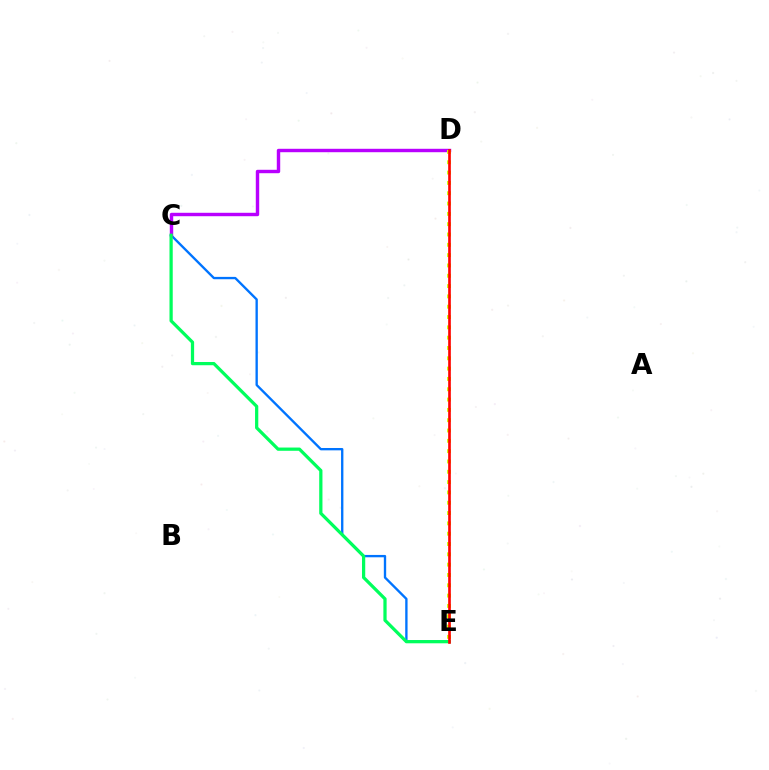{('C', 'E'): [{'color': '#0074ff', 'line_style': 'solid', 'thickness': 1.69}, {'color': '#00ff5c', 'line_style': 'solid', 'thickness': 2.33}], ('C', 'D'): [{'color': '#b900ff', 'line_style': 'solid', 'thickness': 2.46}], ('D', 'E'): [{'color': '#d1ff00', 'line_style': 'dotted', 'thickness': 2.8}, {'color': '#ff0000', 'line_style': 'solid', 'thickness': 1.91}]}